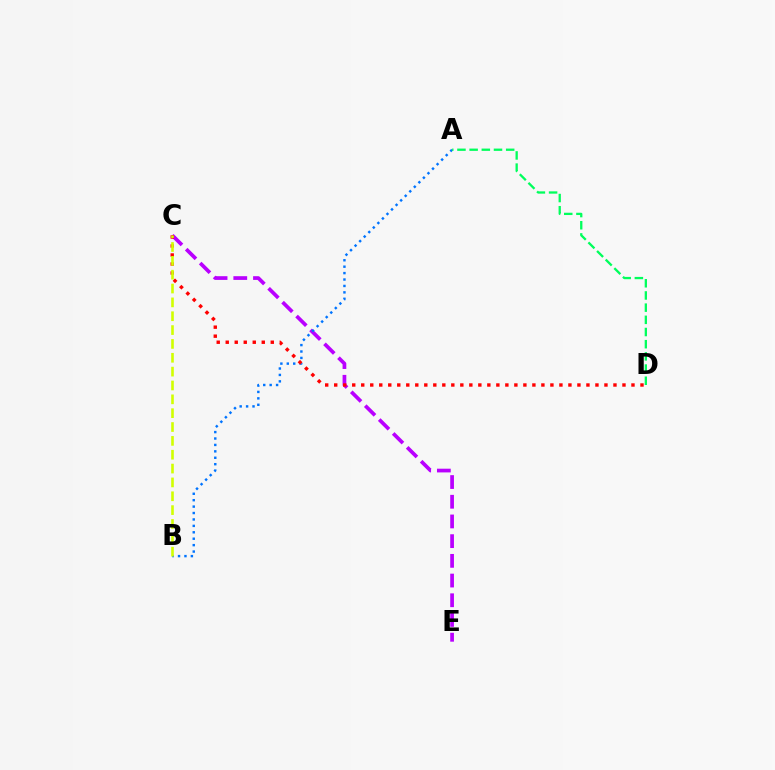{('C', 'E'): [{'color': '#b900ff', 'line_style': 'dashed', 'thickness': 2.68}], ('A', 'B'): [{'color': '#0074ff', 'line_style': 'dotted', 'thickness': 1.74}], ('C', 'D'): [{'color': '#ff0000', 'line_style': 'dotted', 'thickness': 2.45}], ('A', 'D'): [{'color': '#00ff5c', 'line_style': 'dashed', 'thickness': 1.66}], ('B', 'C'): [{'color': '#d1ff00', 'line_style': 'dashed', 'thickness': 1.88}]}